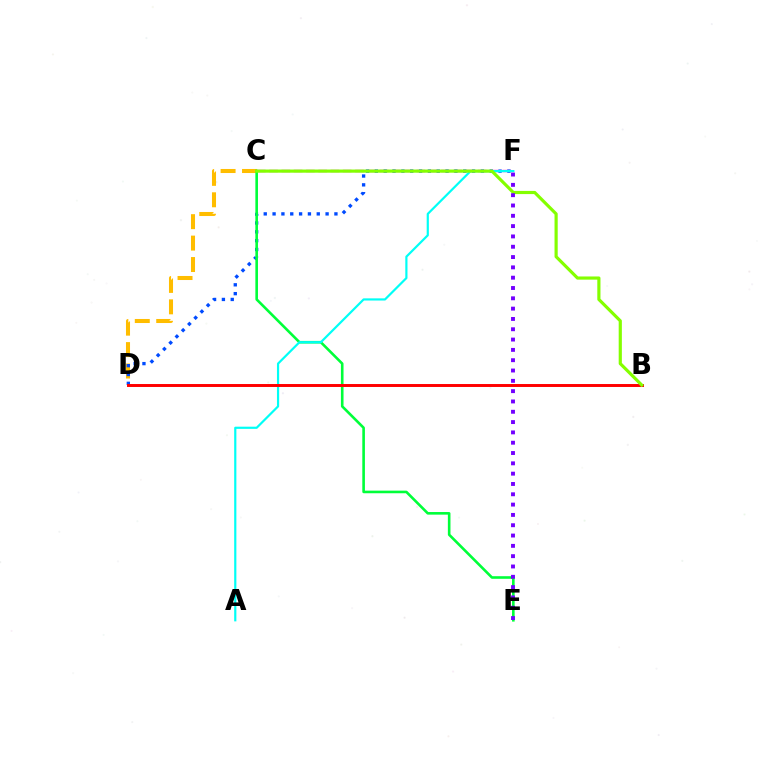{('C', 'F'): [{'color': '#ff00cf', 'line_style': 'dashed', 'thickness': 1.67}], ('C', 'D'): [{'color': '#ffbd00', 'line_style': 'dashed', 'thickness': 2.91}], ('D', 'F'): [{'color': '#004bff', 'line_style': 'dotted', 'thickness': 2.4}], ('C', 'E'): [{'color': '#00ff39', 'line_style': 'solid', 'thickness': 1.88}], ('A', 'F'): [{'color': '#00fff6', 'line_style': 'solid', 'thickness': 1.58}], ('B', 'D'): [{'color': '#ff0000', 'line_style': 'solid', 'thickness': 2.12}], ('B', 'C'): [{'color': '#84ff00', 'line_style': 'solid', 'thickness': 2.28}], ('E', 'F'): [{'color': '#7200ff', 'line_style': 'dotted', 'thickness': 2.8}]}